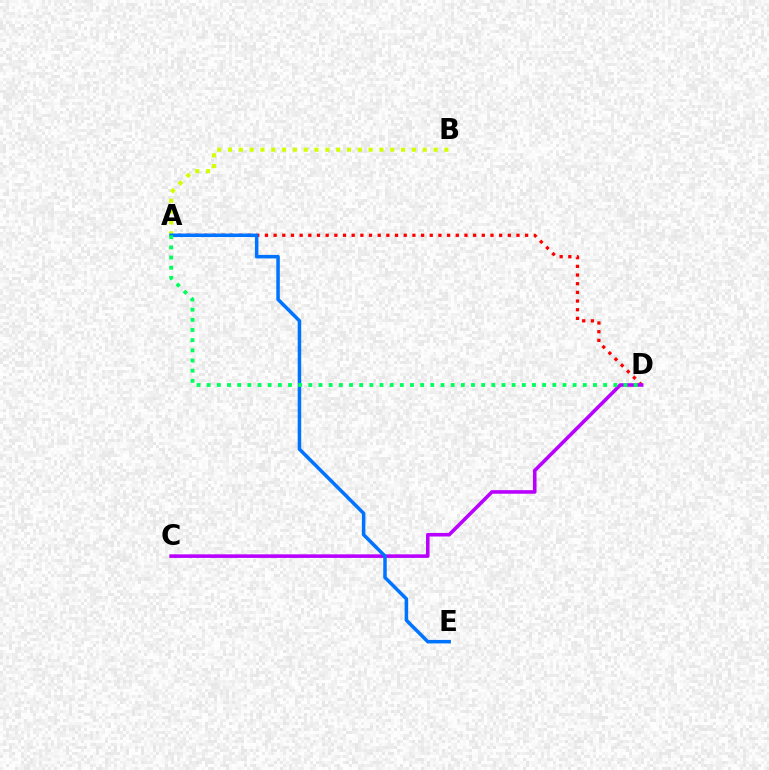{('A', 'D'): [{'color': '#ff0000', 'line_style': 'dotted', 'thickness': 2.36}, {'color': '#00ff5c', 'line_style': 'dotted', 'thickness': 2.76}], ('C', 'D'): [{'color': '#b900ff', 'line_style': 'solid', 'thickness': 2.58}], ('A', 'B'): [{'color': '#d1ff00', 'line_style': 'dotted', 'thickness': 2.94}], ('A', 'E'): [{'color': '#0074ff', 'line_style': 'solid', 'thickness': 2.53}]}